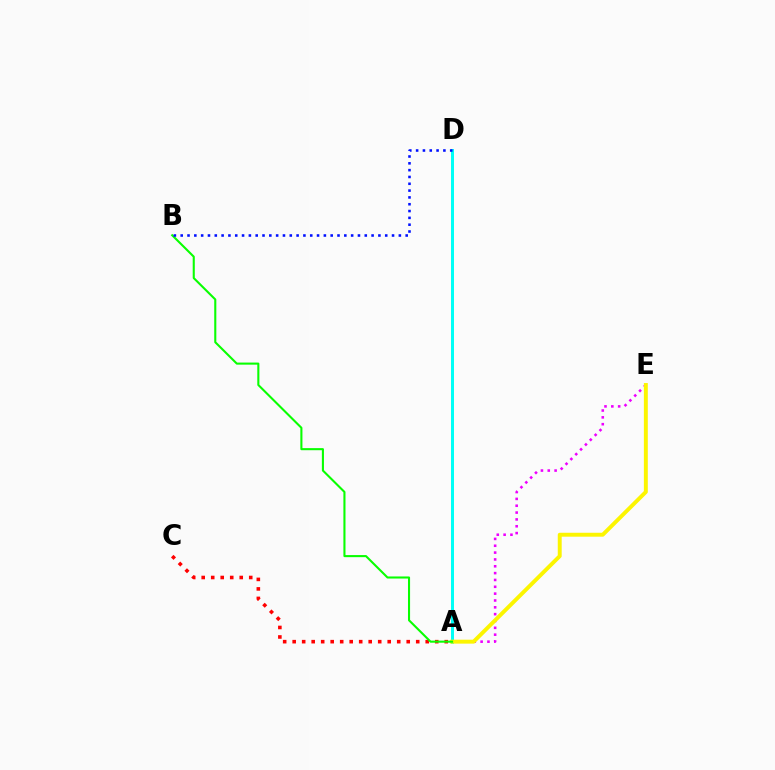{('A', 'E'): [{'color': '#ee00ff', 'line_style': 'dotted', 'thickness': 1.86}, {'color': '#fcf500', 'line_style': 'solid', 'thickness': 2.83}], ('A', 'C'): [{'color': '#ff0000', 'line_style': 'dotted', 'thickness': 2.58}], ('A', 'D'): [{'color': '#00fff6', 'line_style': 'solid', 'thickness': 2.15}], ('A', 'B'): [{'color': '#08ff00', 'line_style': 'solid', 'thickness': 1.5}], ('B', 'D'): [{'color': '#0010ff', 'line_style': 'dotted', 'thickness': 1.85}]}